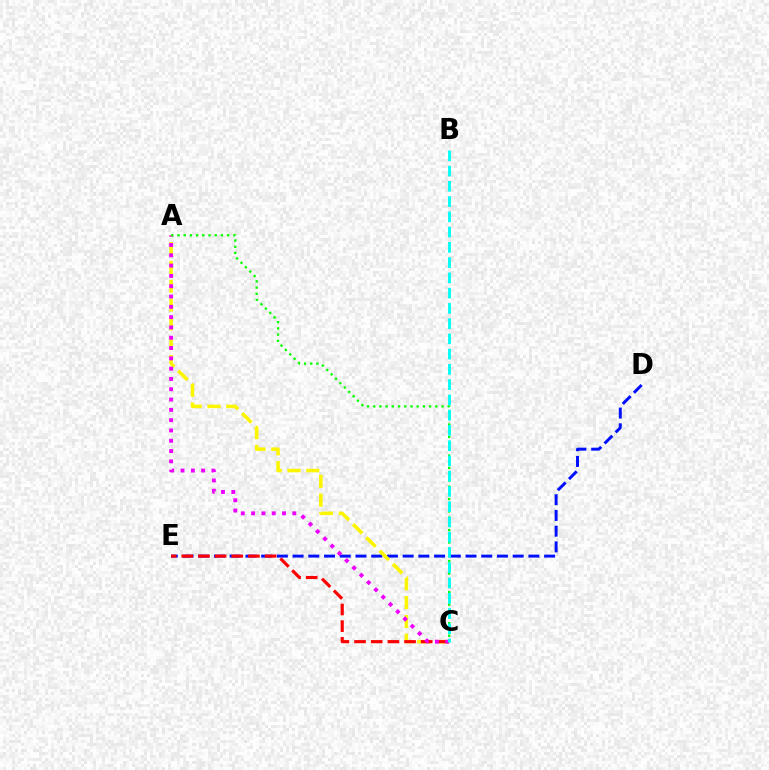{('D', 'E'): [{'color': '#0010ff', 'line_style': 'dashed', 'thickness': 2.14}], ('A', 'C'): [{'color': '#fcf500', 'line_style': 'dashed', 'thickness': 2.56}, {'color': '#ee00ff', 'line_style': 'dotted', 'thickness': 2.8}, {'color': '#08ff00', 'line_style': 'dotted', 'thickness': 1.69}], ('C', 'E'): [{'color': '#ff0000', 'line_style': 'dashed', 'thickness': 2.26}], ('B', 'C'): [{'color': '#00fff6', 'line_style': 'dashed', 'thickness': 2.07}]}